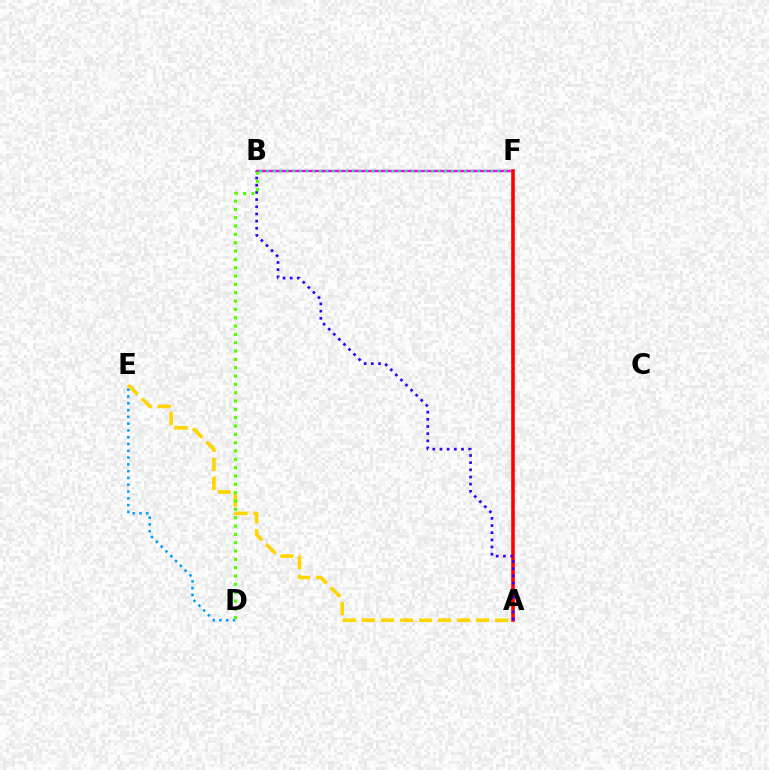{('B', 'F'): [{'color': '#ff00ed', 'line_style': 'solid', 'thickness': 1.75}, {'color': '#00ff86', 'line_style': 'dotted', 'thickness': 1.79}], ('D', 'E'): [{'color': '#009eff', 'line_style': 'dotted', 'thickness': 1.84}], ('A', 'F'): [{'color': '#ff0000', 'line_style': 'solid', 'thickness': 2.59}], ('A', 'E'): [{'color': '#ffd500', 'line_style': 'dashed', 'thickness': 2.59}], ('A', 'B'): [{'color': '#3700ff', 'line_style': 'dotted', 'thickness': 1.95}], ('B', 'D'): [{'color': '#4fff00', 'line_style': 'dotted', 'thickness': 2.26}]}